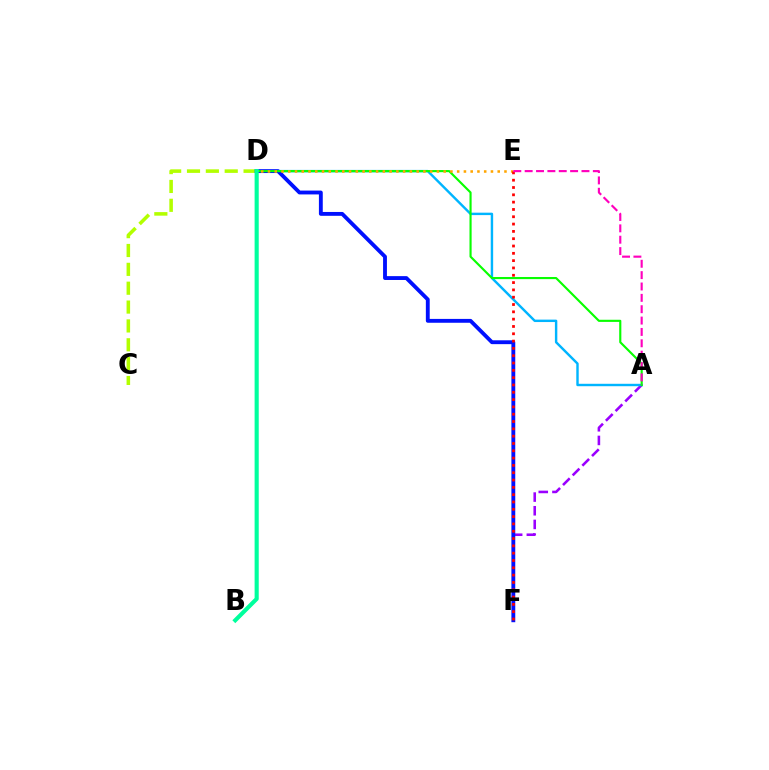{('C', 'D'): [{'color': '#b3ff00', 'line_style': 'dashed', 'thickness': 2.56}], ('A', 'F'): [{'color': '#9b00ff', 'line_style': 'dashed', 'thickness': 1.86}], ('A', 'D'): [{'color': '#00b5ff', 'line_style': 'solid', 'thickness': 1.74}, {'color': '#08ff00', 'line_style': 'solid', 'thickness': 1.54}], ('D', 'F'): [{'color': '#0010ff', 'line_style': 'solid', 'thickness': 2.77}], ('D', 'E'): [{'color': '#ffa500', 'line_style': 'dotted', 'thickness': 1.84}], ('B', 'D'): [{'color': '#00ff9d', 'line_style': 'solid', 'thickness': 2.97}], ('E', 'F'): [{'color': '#ff0000', 'line_style': 'dotted', 'thickness': 1.99}], ('A', 'E'): [{'color': '#ff00bd', 'line_style': 'dashed', 'thickness': 1.54}]}